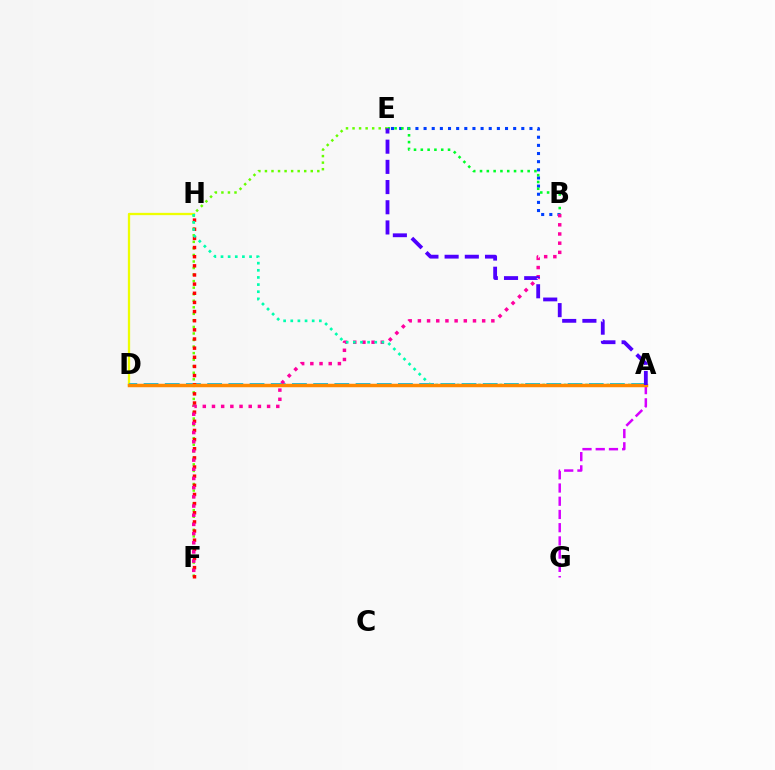{('B', 'E'): [{'color': '#003fff', 'line_style': 'dotted', 'thickness': 2.21}, {'color': '#00ff27', 'line_style': 'dotted', 'thickness': 1.85}], ('D', 'H'): [{'color': '#eeff00', 'line_style': 'solid', 'thickness': 1.66}], ('A', 'D'): [{'color': '#00c7ff', 'line_style': 'dashed', 'thickness': 2.88}, {'color': '#ff8800', 'line_style': 'solid', 'thickness': 2.51}], ('E', 'F'): [{'color': '#66ff00', 'line_style': 'dotted', 'thickness': 1.78}], ('F', 'H'): [{'color': '#ff0000', 'line_style': 'dotted', 'thickness': 2.48}], ('A', 'G'): [{'color': '#d600ff', 'line_style': 'dashed', 'thickness': 1.8}], ('B', 'F'): [{'color': '#ff00a0', 'line_style': 'dotted', 'thickness': 2.5}], ('A', 'H'): [{'color': '#00ffaf', 'line_style': 'dotted', 'thickness': 1.94}], ('A', 'E'): [{'color': '#4f00ff', 'line_style': 'dashed', 'thickness': 2.74}]}